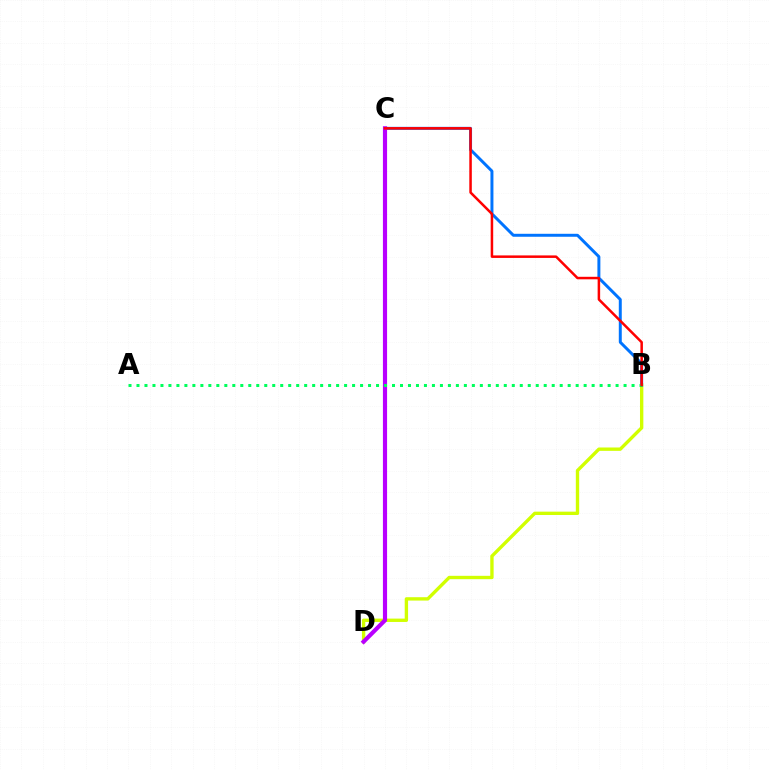{('B', 'D'): [{'color': '#d1ff00', 'line_style': 'solid', 'thickness': 2.42}], ('B', 'C'): [{'color': '#0074ff', 'line_style': 'solid', 'thickness': 2.14}, {'color': '#ff0000', 'line_style': 'solid', 'thickness': 1.81}], ('C', 'D'): [{'color': '#b900ff', 'line_style': 'solid', 'thickness': 3.0}], ('A', 'B'): [{'color': '#00ff5c', 'line_style': 'dotted', 'thickness': 2.17}]}